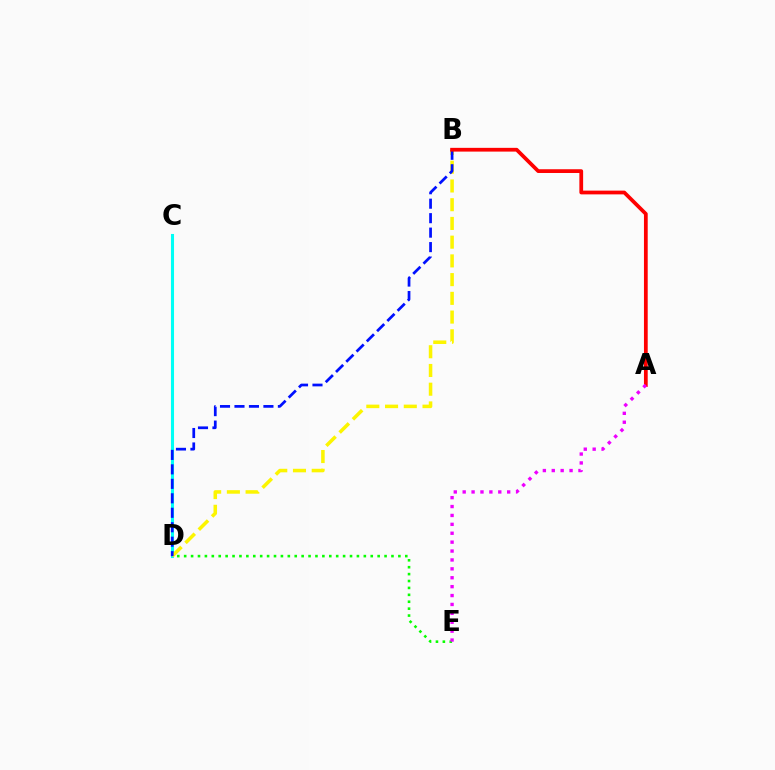{('D', 'E'): [{'color': '#08ff00', 'line_style': 'dotted', 'thickness': 1.88}], ('C', 'D'): [{'color': '#00fff6', 'line_style': 'solid', 'thickness': 2.21}], ('B', 'D'): [{'color': '#fcf500', 'line_style': 'dashed', 'thickness': 2.54}, {'color': '#0010ff', 'line_style': 'dashed', 'thickness': 1.97}], ('A', 'B'): [{'color': '#ff0000', 'line_style': 'solid', 'thickness': 2.7}], ('A', 'E'): [{'color': '#ee00ff', 'line_style': 'dotted', 'thickness': 2.42}]}